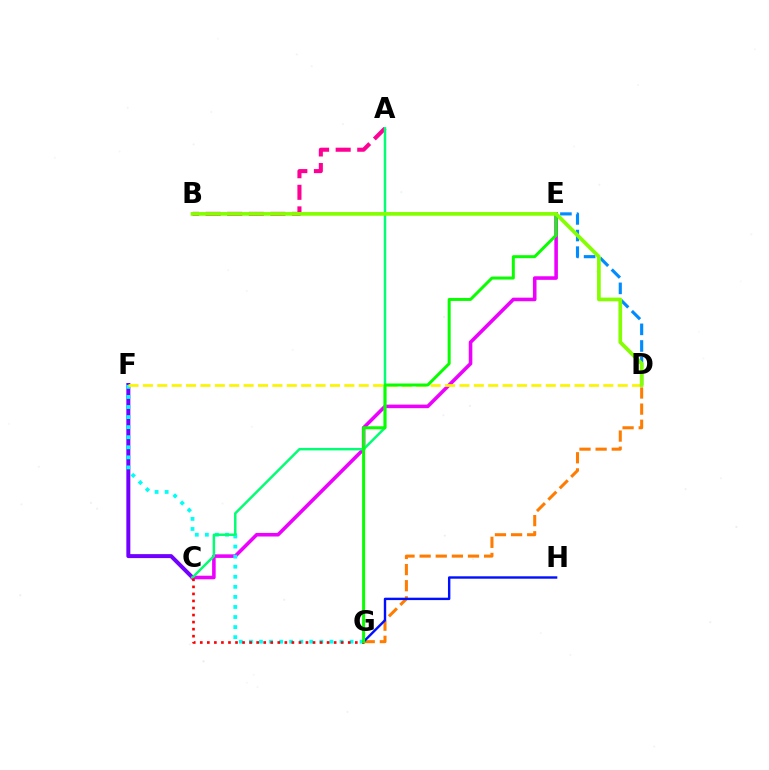{('A', 'B'): [{'color': '#ff0094', 'line_style': 'dashed', 'thickness': 2.93}], ('C', 'F'): [{'color': '#7200ff', 'line_style': 'solid', 'thickness': 2.87}], ('D', 'G'): [{'color': '#ff7c00', 'line_style': 'dashed', 'thickness': 2.19}], ('C', 'E'): [{'color': '#ee00ff', 'line_style': 'solid', 'thickness': 2.57}], ('D', 'E'): [{'color': '#008cff', 'line_style': 'dashed', 'thickness': 2.26}], ('F', 'G'): [{'color': '#00fff6', 'line_style': 'dotted', 'thickness': 2.73}], ('A', 'C'): [{'color': '#00ff74', 'line_style': 'solid', 'thickness': 1.78}], ('C', 'G'): [{'color': '#ff0000', 'line_style': 'dotted', 'thickness': 1.91}], ('D', 'F'): [{'color': '#fcf500', 'line_style': 'dashed', 'thickness': 1.95}], ('G', 'H'): [{'color': '#0010ff', 'line_style': 'solid', 'thickness': 1.73}], ('E', 'G'): [{'color': '#08ff00', 'line_style': 'solid', 'thickness': 2.15}], ('B', 'D'): [{'color': '#84ff00', 'line_style': 'solid', 'thickness': 2.66}]}